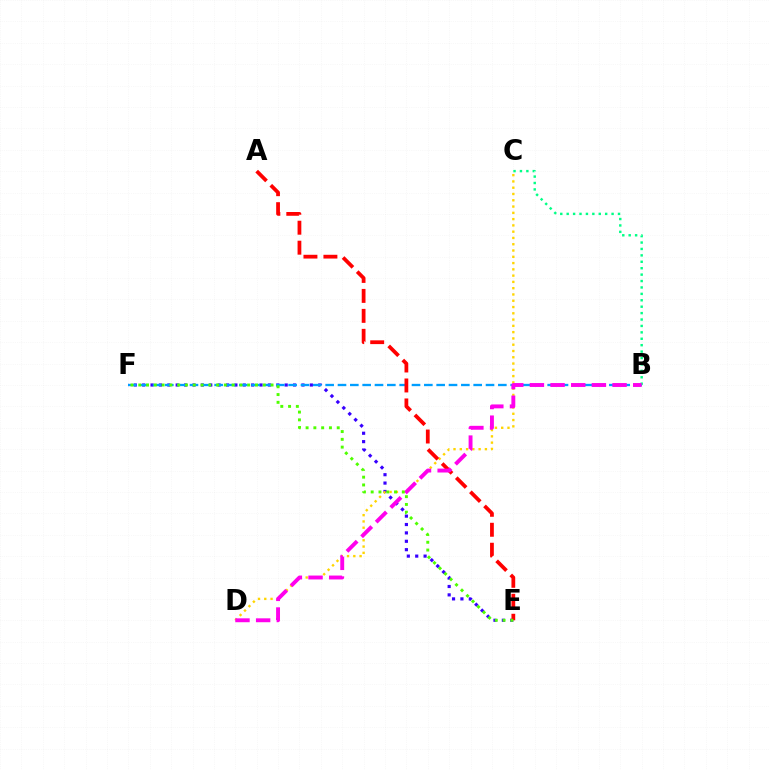{('E', 'F'): [{'color': '#3700ff', 'line_style': 'dotted', 'thickness': 2.28}, {'color': '#4fff00', 'line_style': 'dotted', 'thickness': 2.11}], ('C', 'D'): [{'color': '#ffd500', 'line_style': 'dotted', 'thickness': 1.71}], ('B', 'F'): [{'color': '#009eff', 'line_style': 'dashed', 'thickness': 1.68}], ('B', 'C'): [{'color': '#00ff86', 'line_style': 'dotted', 'thickness': 1.74}], ('A', 'E'): [{'color': '#ff0000', 'line_style': 'dashed', 'thickness': 2.71}], ('B', 'D'): [{'color': '#ff00ed', 'line_style': 'dashed', 'thickness': 2.81}]}